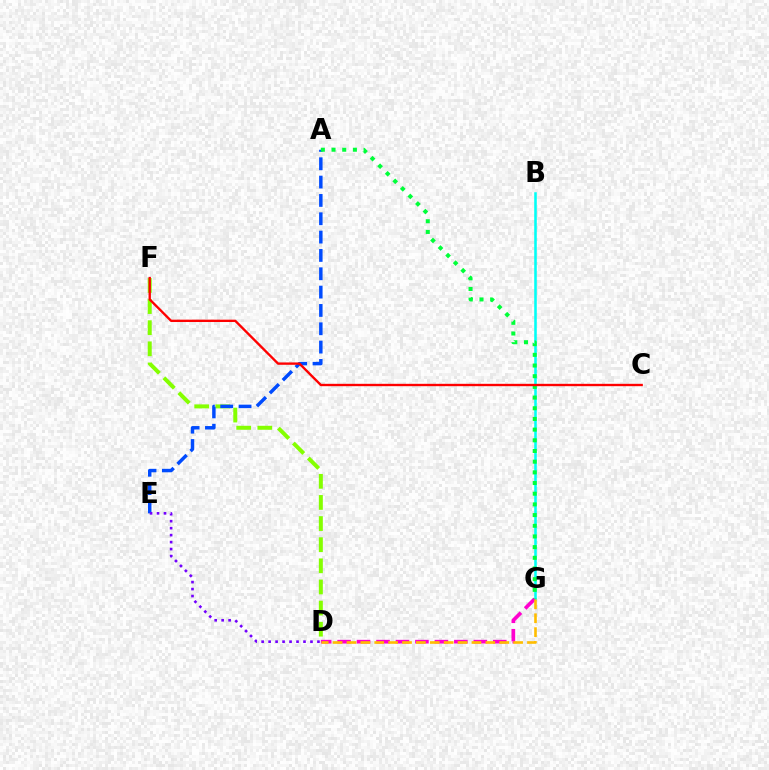{('B', 'G'): [{'color': '#00fff6', 'line_style': 'solid', 'thickness': 1.84}], ('D', 'F'): [{'color': '#84ff00', 'line_style': 'dashed', 'thickness': 2.87}], ('D', 'G'): [{'color': '#ff00cf', 'line_style': 'dashed', 'thickness': 2.64}, {'color': '#ffbd00', 'line_style': 'dashed', 'thickness': 1.89}], ('A', 'E'): [{'color': '#004bff', 'line_style': 'dashed', 'thickness': 2.49}], ('D', 'E'): [{'color': '#7200ff', 'line_style': 'dotted', 'thickness': 1.9}], ('A', 'G'): [{'color': '#00ff39', 'line_style': 'dotted', 'thickness': 2.9}], ('C', 'F'): [{'color': '#ff0000', 'line_style': 'solid', 'thickness': 1.7}]}